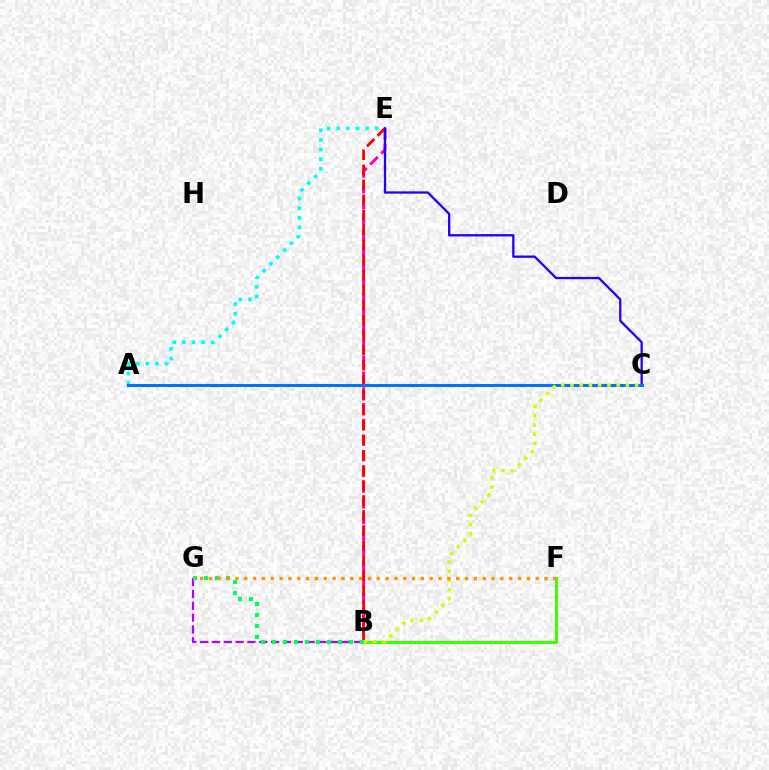{('B', 'E'): [{'color': '#ff00ac', 'line_style': 'dashed', 'thickness': 2.14}, {'color': '#ff0000', 'line_style': 'dashed', 'thickness': 2.04}], ('A', 'E'): [{'color': '#00fff6', 'line_style': 'dotted', 'thickness': 2.62}], ('C', 'E'): [{'color': '#2500ff', 'line_style': 'solid', 'thickness': 1.66}], ('B', 'G'): [{'color': '#b900ff', 'line_style': 'dashed', 'thickness': 1.61}, {'color': '#00ff5c', 'line_style': 'dotted', 'thickness': 2.99}], ('B', 'F'): [{'color': '#3dff00', 'line_style': 'solid', 'thickness': 2.2}], ('A', 'C'): [{'color': '#0074ff', 'line_style': 'solid', 'thickness': 2.19}], ('B', 'C'): [{'color': '#d1ff00', 'line_style': 'dotted', 'thickness': 2.51}], ('F', 'G'): [{'color': '#ff9400', 'line_style': 'dotted', 'thickness': 2.4}]}